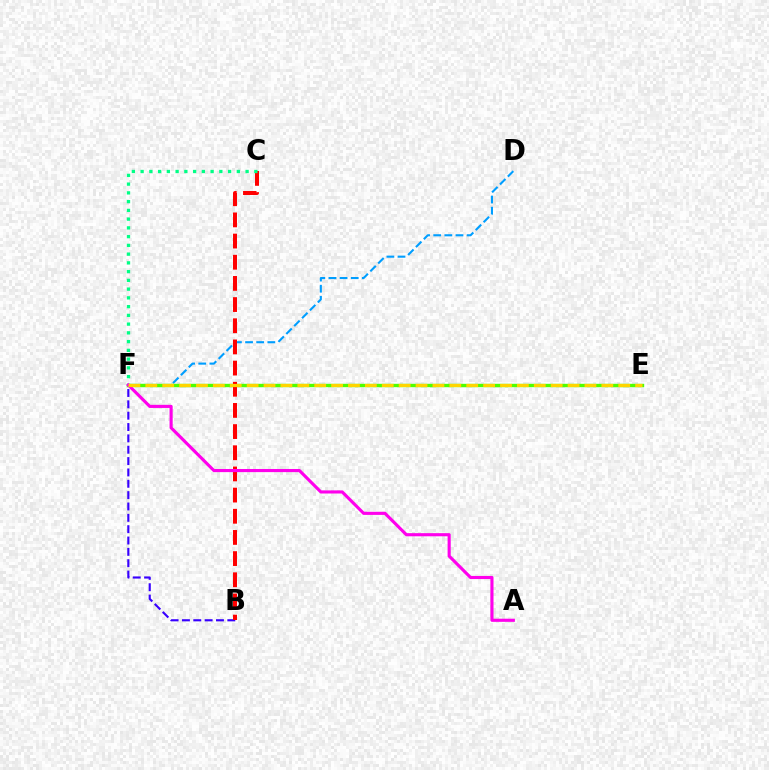{('B', 'F'): [{'color': '#3700ff', 'line_style': 'dashed', 'thickness': 1.54}], ('D', 'F'): [{'color': '#009eff', 'line_style': 'dashed', 'thickness': 1.51}], ('E', 'F'): [{'color': '#4fff00', 'line_style': 'solid', 'thickness': 2.43}, {'color': '#ffd500', 'line_style': 'dashed', 'thickness': 2.29}], ('B', 'C'): [{'color': '#ff0000', 'line_style': 'dashed', 'thickness': 2.88}], ('C', 'F'): [{'color': '#00ff86', 'line_style': 'dotted', 'thickness': 2.38}], ('A', 'F'): [{'color': '#ff00ed', 'line_style': 'solid', 'thickness': 2.25}]}